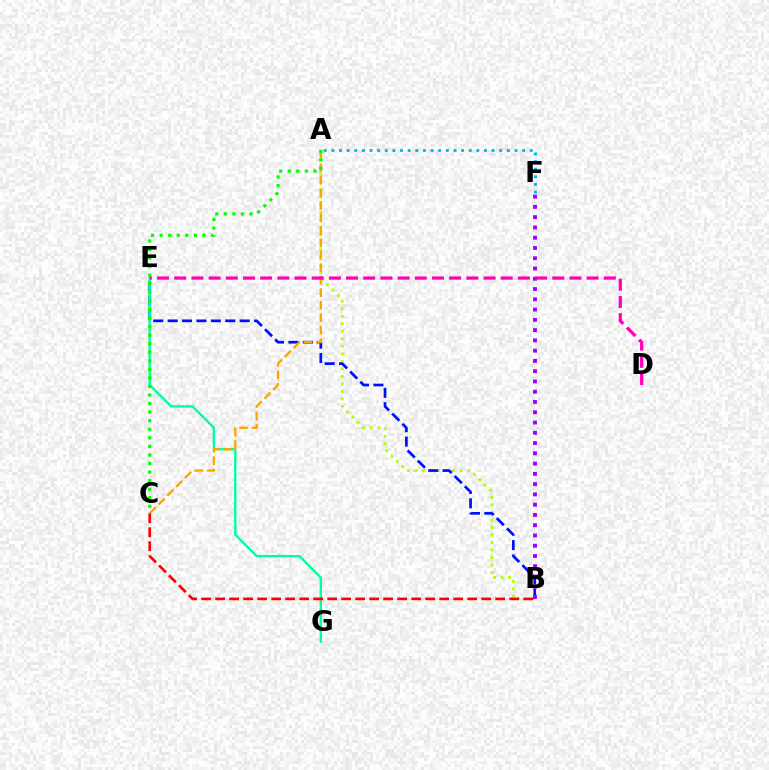{('A', 'F'): [{'color': '#00b5ff', 'line_style': 'dotted', 'thickness': 2.07}], ('A', 'B'): [{'color': '#b3ff00', 'line_style': 'dotted', 'thickness': 2.04}], ('B', 'E'): [{'color': '#0010ff', 'line_style': 'dashed', 'thickness': 1.96}], ('E', 'G'): [{'color': '#00ff9d', 'line_style': 'solid', 'thickness': 1.71}], ('B', 'F'): [{'color': '#9b00ff', 'line_style': 'dotted', 'thickness': 2.79}], ('A', 'C'): [{'color': '#ffa500', 'line_style': 'dashed', 'thickness': 1.7}, {'color': '#08ff00', 'line_style': 'dotted', 'thickness': 2.33}], ('B', 'C'): [{'color': '#ff0000', 'line_style': 'dashed', 'thickness': 1.9}], ('D', 'E'): [{'color': '#ff00bd', 'line_style': 'dashed', 'thickness': 2.33}]}